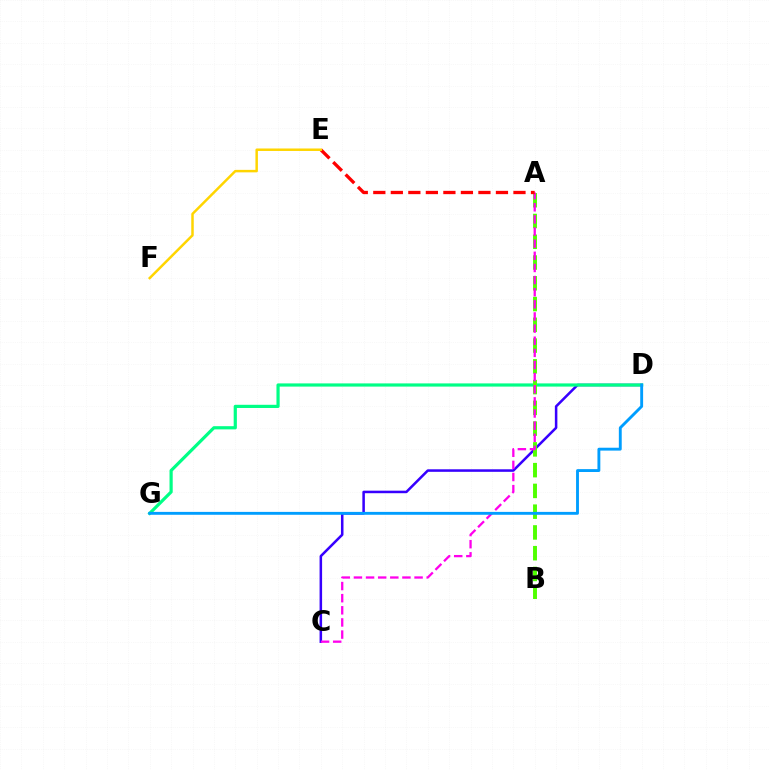{('C', 'D'): [{'color': '#3700ff', 'line_style': 'solid', 'thickness': 1.82}], ('D', 'G'): [{'color': '#00ff86', 'line_style': 'solid', 'thickness': 2.3}, {'color': '#009eff', 'line_style': 'solid', 'thickness': 2.07}], ('A', 'B'): [{'color': '#4fff00', 'line_style': 'dashed', 'thickness': 2.82}], ('A', 'C'): [{'color': '#ff00ed', 'line_style': 'dashed', 'thickness': 1.65}], ('A', 'E'): [{'color': '#ff0000', 'line_style': 'dashed', 'thickness': 2.38}], ('E', 'F'): [{'color': '#ffd500', 'line_style': 'solid', 'thickness': 1.79}]}